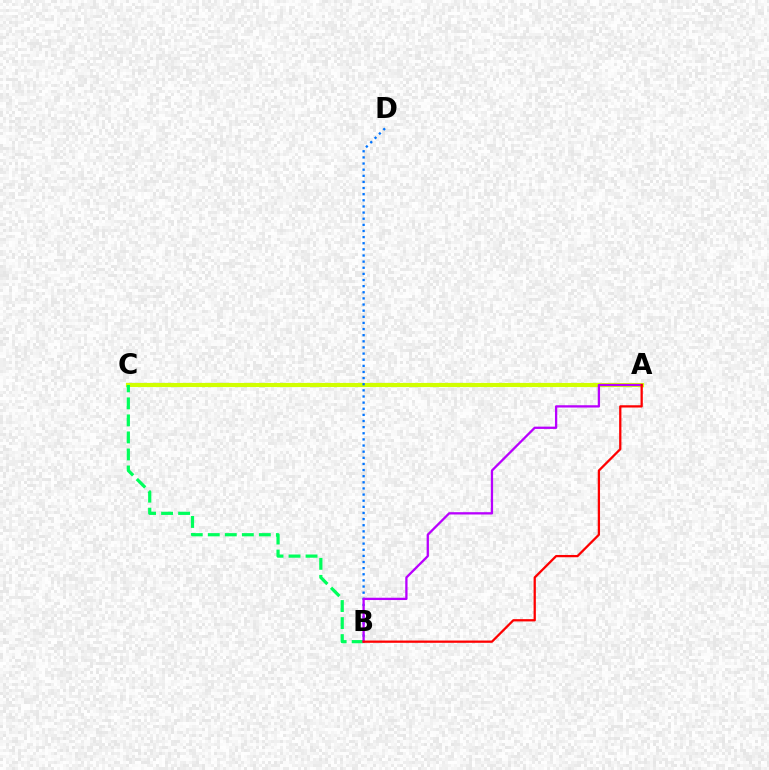{('A', 'C'): [{'color': '#d1ff00', 'line_style': 'solid', 'thickness': 2.98}], ('B', 'D'): [{'color': '#0074ff', 'line_style': 'dotted', 'thickness': 1.67}], ('B', 'C'): [{'color': '#00ff5c', 'line_style': 'dashed', 'thickness': 2.31}], ('A', 'B'): [{'color': '#b900ff', 'line_style': 'solid', 'thickness': 1.65}, {'color': '#ff0000', 'line_style': 'solid', 'thickness': 1.64}]}